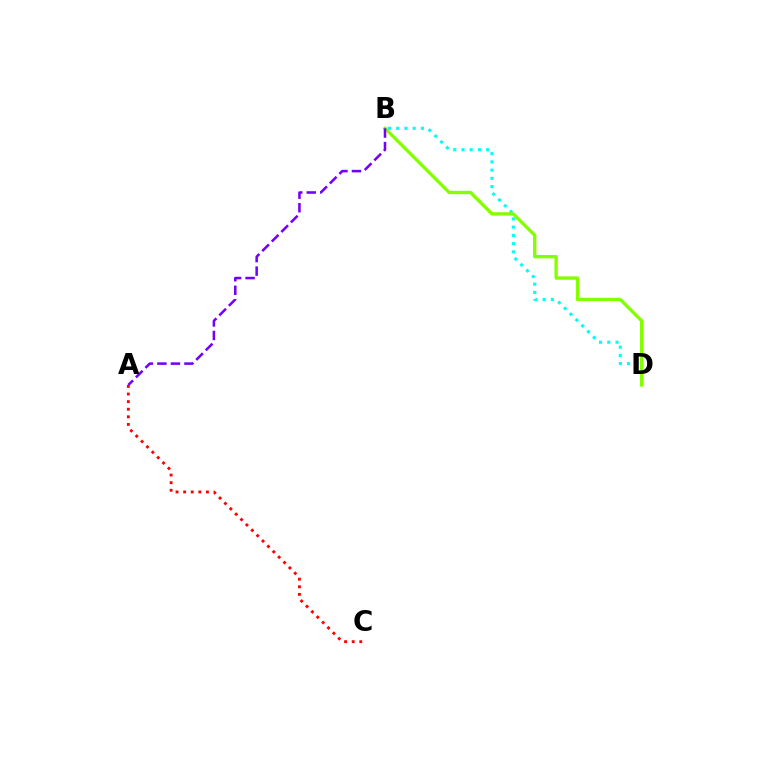{('B', 'D'): [{'color': '#00fff6', 'line_style': 'dotted', 'thickness': 2.24}, {'color': '#84ff00', 'line_style': 'solid', 'thickness': 2.4}], ('A', 'B'): [{'color': '#7200ff', 'line_style': 'dashed', 'thickness': 1.84}], ('A', 'C'): [{'color': '#ff0000', 'line_style': 'dotted', 'thickness': 2.06}]}